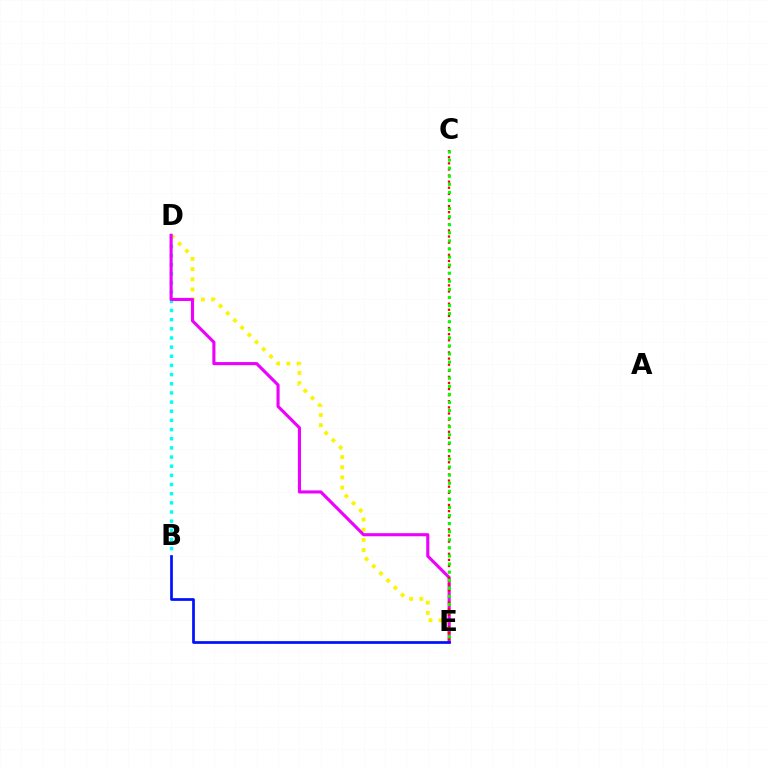{('B', 'D'): [{'color': '#00fff6', 'line_style': 'dotted', 'thickness': 2.49}], ('D', 'E'): [{'color': '#fcf500', 'line_style': 'dotted', 'thickness': 2.77}, {'color': '#ee00ff', 'line_style': 'solid', 'thickness': 2.24}], ('C', 'E'): [{'color': '#ff0000', 'line_style': 'dotted', 'thickness': 1.66}, {'color': '#08ff00', 'line_style': 'dotted', 'thickness': 2.19}], ('B', 'E'): [{'color': '#0010ff', 'line_style': 'solid', 'thickness': 1.95}]}